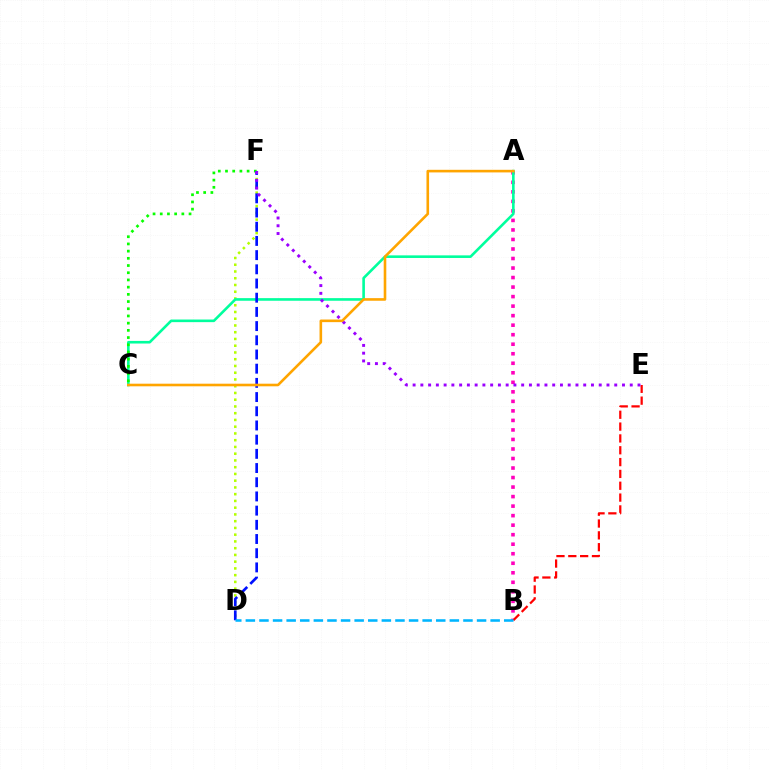{('A', 'B'): [{'color': '#ff00bd', 'line_style': 'dotted', 'thickness': 2.59}], ('B', 'E'): [{'color': '#ff0000', 'line_style': 'dashed', 'thickness': 1.61}], ('D', 'F'): [{'color': '#b3ff00', 'line_style': 'dotted', 'thickness': 1.83}, {'color': '#0010ff', 'line_style': 'dashed', 'thickness': 1.93}], ('A', 'C'): [{'color': '#00ff9d', 'line_style': 'solid', 'thickness': 1.88}, {'color': '#ffa500', 'line_style': 'solid', 'thickness': 1.88}], ('C', 'F'): [{'color': '#08ff00', 'line_style': 'dotted', 'thickness': 1.96}], ('E', 'F'): [{'color': '#9b00ff', 'line_style': 'dotted', 'thickness': 2.11}], ('B', 'D'): [{'color': '#00b5ff', 'line_style': 'dashed', 'thickness': 1.85}]}